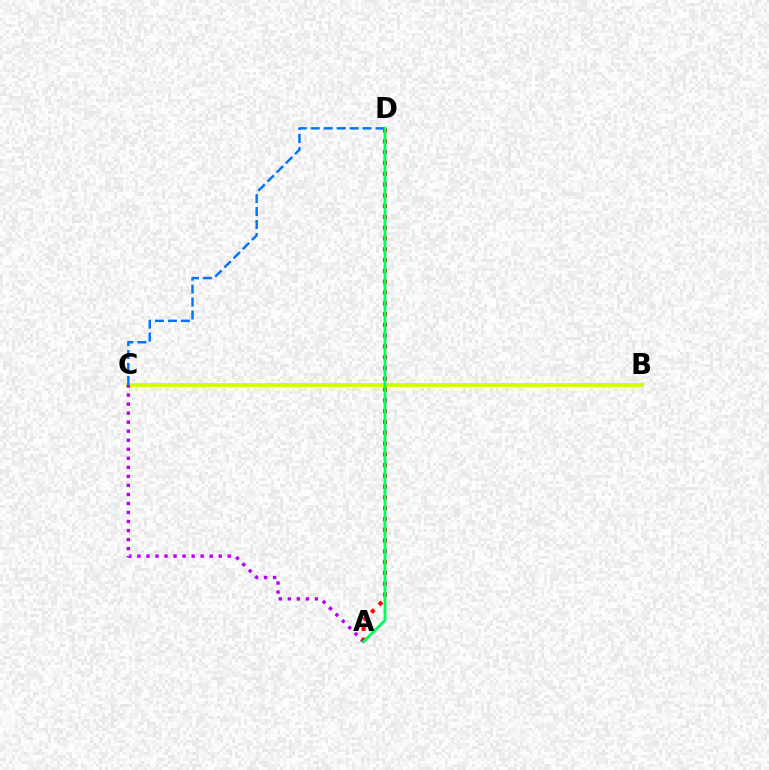{('B', 'C'): [{'color': '#d1ff00', 'line_style': 'solid', 'thickness': 2.76}], ('A', 'C'): [{'color': '#b900ff', 'line_style': 'dotted', 'thickness': 2.45}], ('C', 'D'): [{'color': '#0074ff', 'line_style': 'dashed', 'thickness': 1.76}], ('A', 'D'): [{'color': '#ff0000', 'line_style': 'dotted', 'thickness': 2.93}, {'color': '#00ff5c', 'line_style': 'solid', 'thickness': 2.07}]}